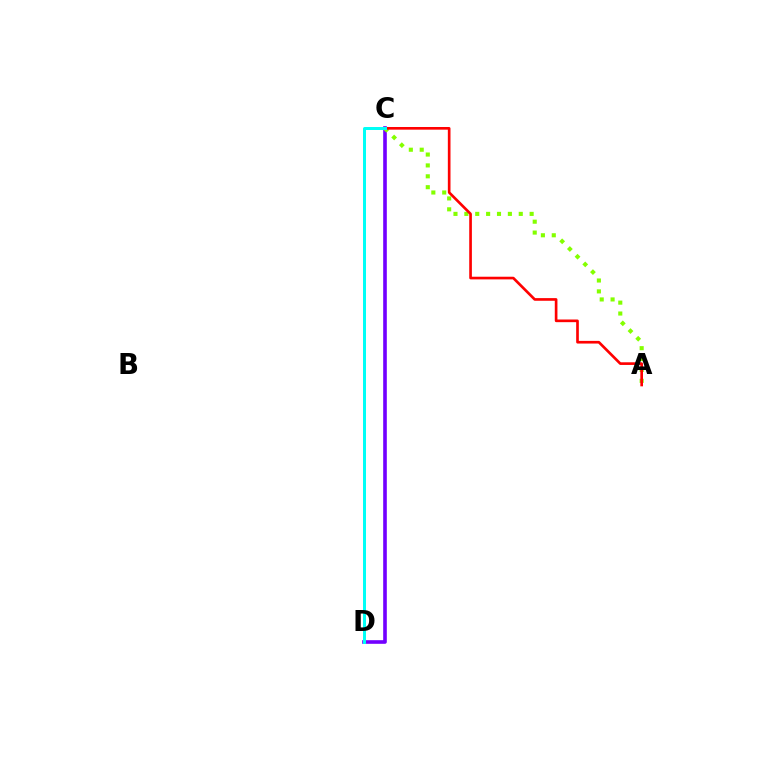{('C', 'D'): [{'color': '#7200ff', 'line_style': 'solid', 'thickness': 2.61}, {'color': '#00fff6', 'line_style': 'solid', 'thickness': 2.15}], ('A', 'C'): [{'color': '#84ff00', 'line_style': 'dotted', 'thickness': 2.96}, {'color': '#ff0000', 'line_style': 'solid', 'thickness': 1.92}]}